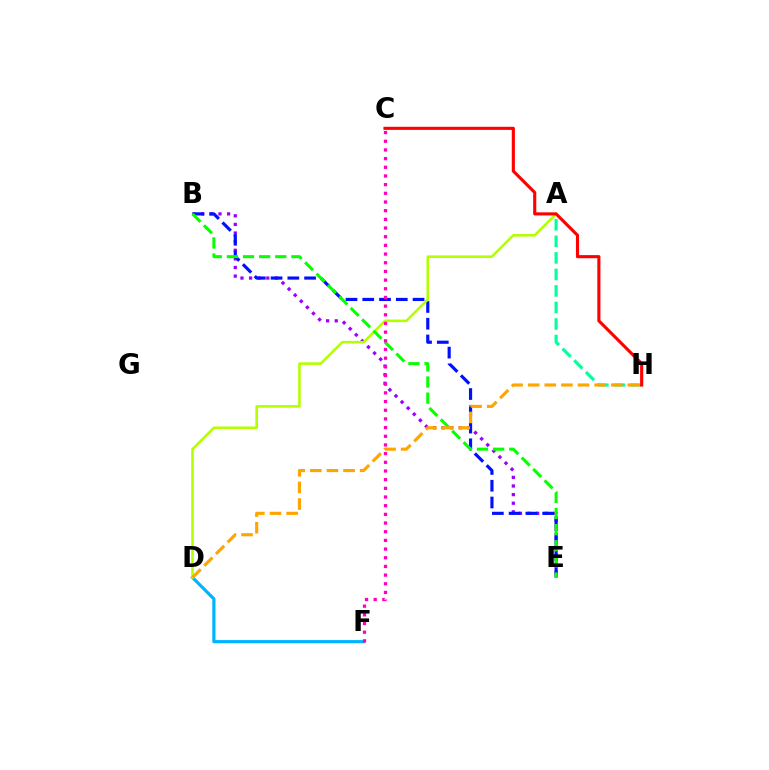{('B', 'E'): [{'color': '#9b00ff', 'line_style': 'dotted', 'thickness': 2.34}, {'color': '#0010ff', 'line_style': 'dashed', 'thickness': 2.28}, {'color': '#08ff00', 'line_style': 'dashed', 'thickness': 2.19}], ('D', 'F'): [{'color': '#00b5ff', 'line_style': 'solid', 'thickness': 2.3}], ('A', 'H'): [{'color': '#00ff9d', 'line_style': 'dashed', 'thickness': 2.25}], ('A', 'D'): [{'color': '#b3ff00', 'line_style': 'solid', 'thickness': 1.86}], ('C', 'H'): [{'color': '#ff0000', 'line_style': 'solid', 'thickness': 2.24}], ('D', 'H'): [{'color': '#ffa500', 'line_style': 'dashed', 'thickness': 2.26}], ('C', 'F'): [{'color': '#ff00bd', 'line_style': 'dotted', 'thickness': 2.36}]}